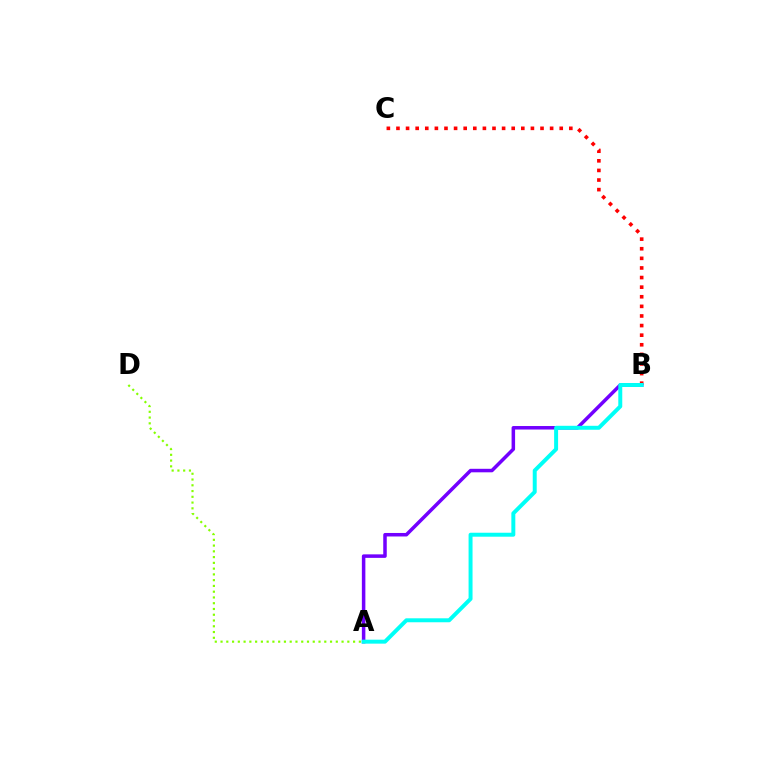{('A', 'D'): [{'color': '#84ff00', 'line_style': 'dotted', 'thickness': 1.57}], ('B', 'C'): [{'color': '#ff0000', 'line_style': 'dotted', 'thickness': 2.61}], ('A', 'B'): [{'color': '#7200ff', 'line_style': 'solid', 'thickness': 2.53}, {'color': '#00fff6', 'line_style': 'solid', 'thickness': 2.85}]}